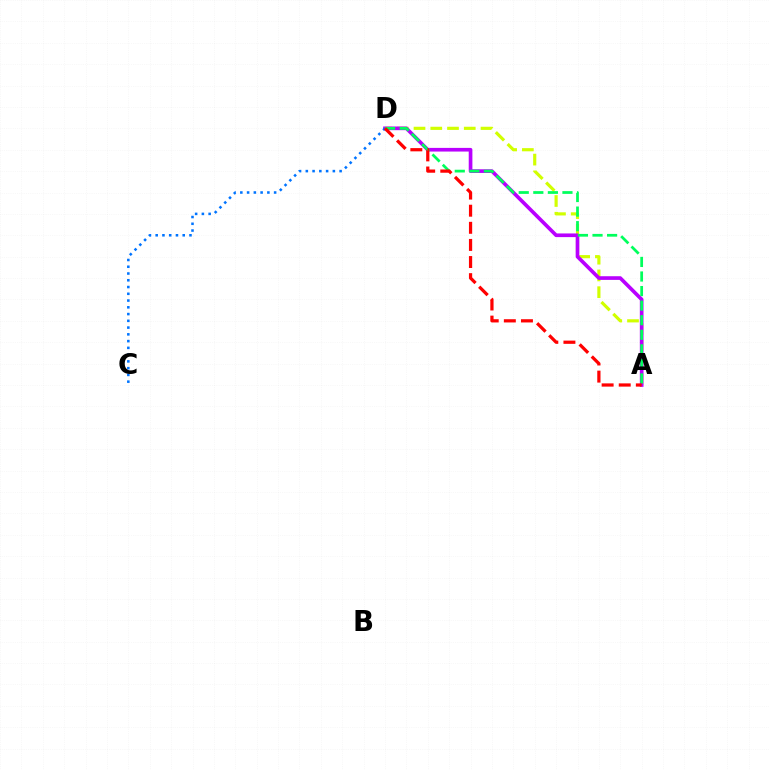{('A', 'D'): [{'color': '#d1ff00', 'line_style': 'dashed', 'thickness': 2.27}, {'color': '#b900ff', 'line_style': 'solid', 'thickness': 2.64}, {'color': '#00ff5c', 'line_style': 'dashed', 'thickness': 1.98}, {'color': '#ff0000', 'line_style': 'dashed', 'thickness': 2.32}], ('C', 'D'): [{'color': '#0074ff', 'line_style': 'dotted', 'thickness': 1.84}]}